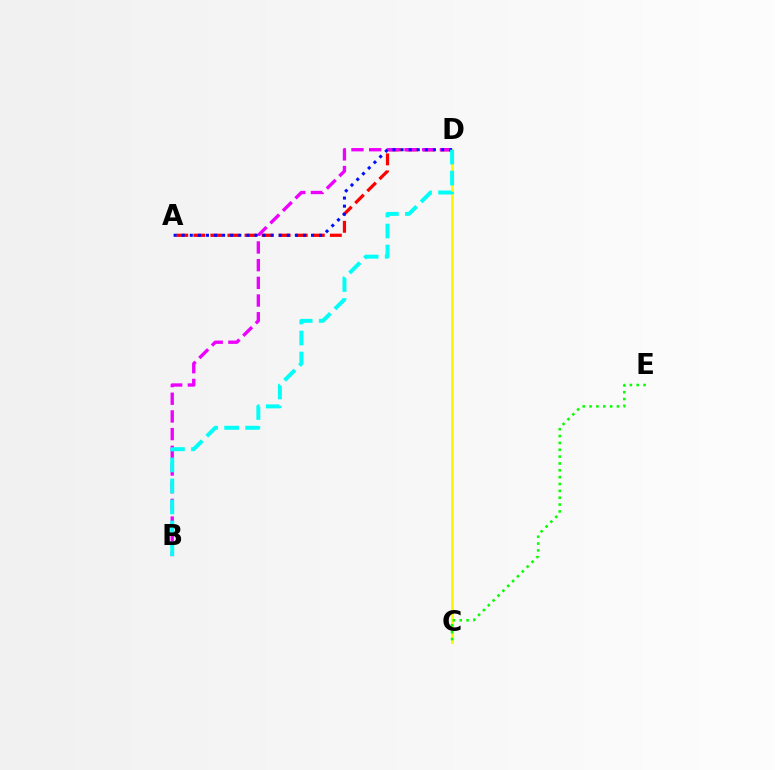{('A', 'D'): [{'color': '#ff0000', 'line_style': 'dashed', 'thickness': 2.32}, {'color': '#0010ff', 'line_style': 'dotted', 'thickness': 2.2}], ('B', 'D'): [{'color': '#ee00ff', 'line_style': 'dashed', 'thickness': 2.4}, {'color': '#00fff6', 'line_style': 'dashed', 'thickness': 2.85}], ('C', 'D'): [{'color': '#fcf500', 'line_style': 'solid', 'thickness': 1.9}], ('C', 'E'): [{'color': '#08ff00', 'line_style': 'dotted', 'thickness': 1.86}]}